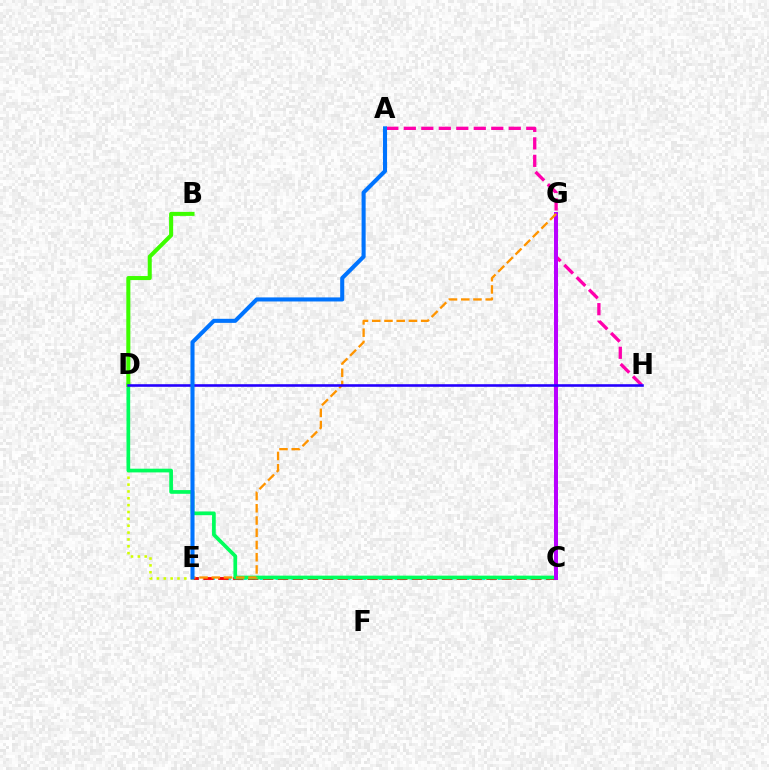{('C', 'E'): [{'color': '#00fff6', 'line_style': 'dotted', 'thickness': 2.16}, {'color': '#ff0000', 'line_style': 'dashed', 'thickness': 2.02}], ('A', 'H'): [{'color': '#ff00ac', 'line_style': 'dashed', 'thickness': 2.38}], ('D', 'E'): [{'color': '#d1ff00', 'line_style': 'dotted', 'thickness': 1.86}], ('C', 'D'): [{'color': '#00ff5c', 'line_style': 'solid', 'thickness': 2.67}], ('C', 'G'): [{'color': '#b900ff', 'line_style': 'solid', 'thickness': 2.87}], ('B', 'D'): [{'color': '#3dff00', 'line_style': 'solid', 'thickness': 2.91}], ('E', 'G'): [{'color': '#ff9400', 'line_style': 'dashed', 'thickness': 1.66}], ('D', 'H'): [{'color': '#2500ff', 'line_style': 'solid', 'thickness': 1.87}], ('A', 'E'): [{'color': '#0074ff', 'line_style': 'solid', 'thickness': 2.92}]}